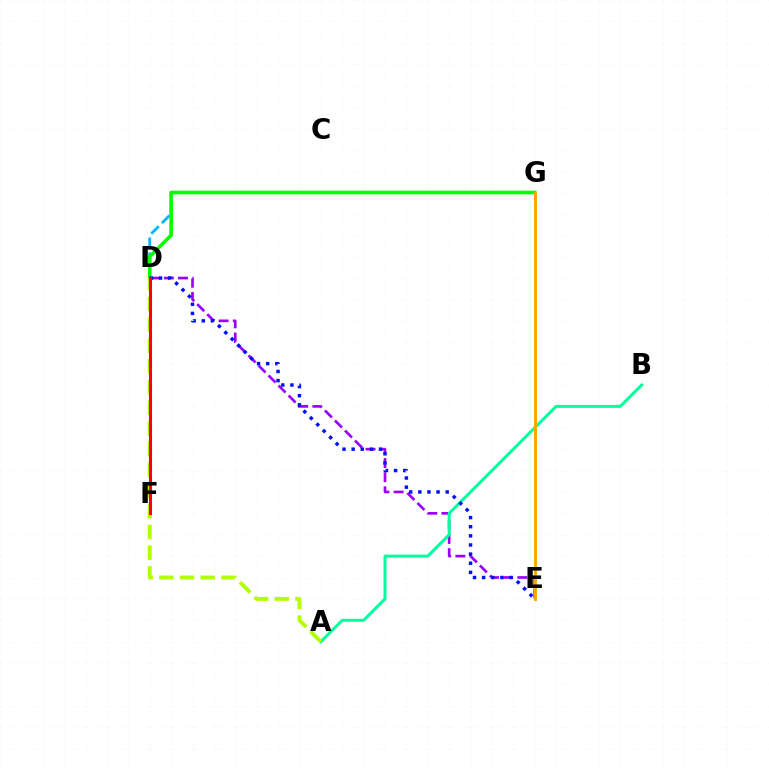{('D', 'F'): [{'color': '#ff00bd', 'line_style': 'dashed', 'thickness': 2.05}, {'color': '#ff0000', 'line_style': 'solid', 'thickness': 2.22}], ('D', 'E'): [{'color': '#9b00ff', 'line_style': 'dashed', 'thickness': 1.93}, {'color': '#0010ff', 'line_style': 'dotted', 'thickness': 2.48}], ('A', 'B'): [{'color': '#00ff9d', 'line_style': 'solid', 'thickness': 2.16}], ('D', 'G'): [{'color': '#00b5ff', 'line_style': 'dashed', 'thickness': 2.04}, {'color': '#08ff00', 'line_style': 'solid', 'thickness': 2.57}], ('E', 'G'): [{'color': '#ffa500', 'line_style': 'solid', 'thickness': 2.08}], ('A', 'D'): [{'color': '#b3ff00', 'line_style': 'dashed', 'thickness': 2.81}]}